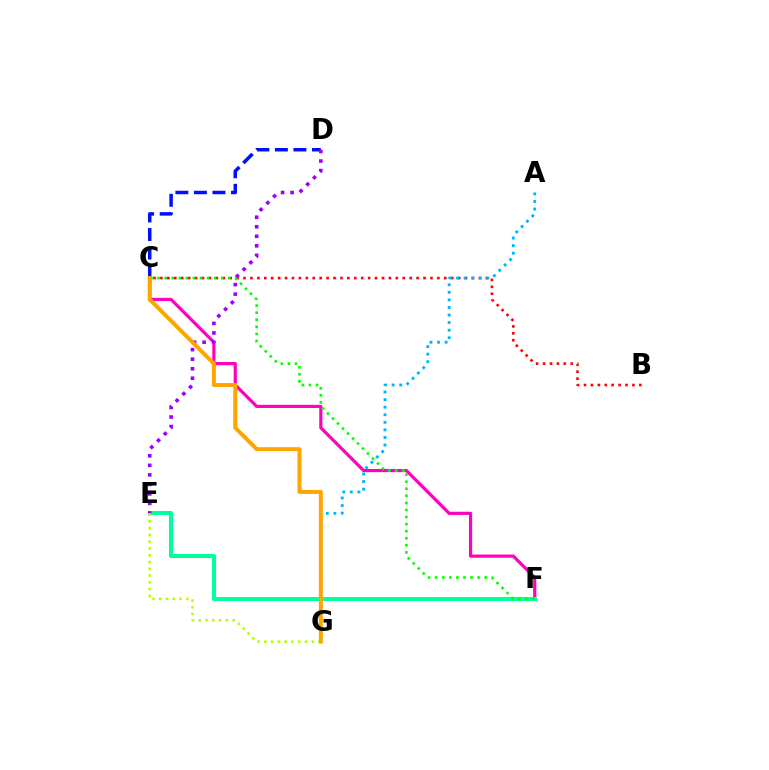{('C', 'F'): [{'color': '#ff00bd', 'line_style': 'solid', 'thickness': 2.29}, {'color': '#08ff00', 'line_style': 'dotted', 'thickness': 1.92}], ('E', 'F'): [{'color': '#00ff9d', 'line_style': 'solid', 'thickness': 2.92}], ('C', 'D'): [{'color': '#0010ff', 'line_style': 'dashed', 'thickness': 2.52}], ('B', 'C'): [{'color': '#ff0000', 'line_style': 'dotted', 'thickness': 1.88}], ('D', 'E'): [{'color': '#9b00ff', 'line_style': 'dotted', 'thickness': 2.59}], ('A', 'G'): [{'color': '#00b5ff', 'line_style': 'dotted', 'thickness': 2.06}], ('E', 'G'): [{'color': '#b3ff00', 'line_style': 'dotted', 'thickness': 1.84}], ('C', 'G'): [{'color': '#ffa500', 'line_style': 'solid', 'thickness': 2.87}]}